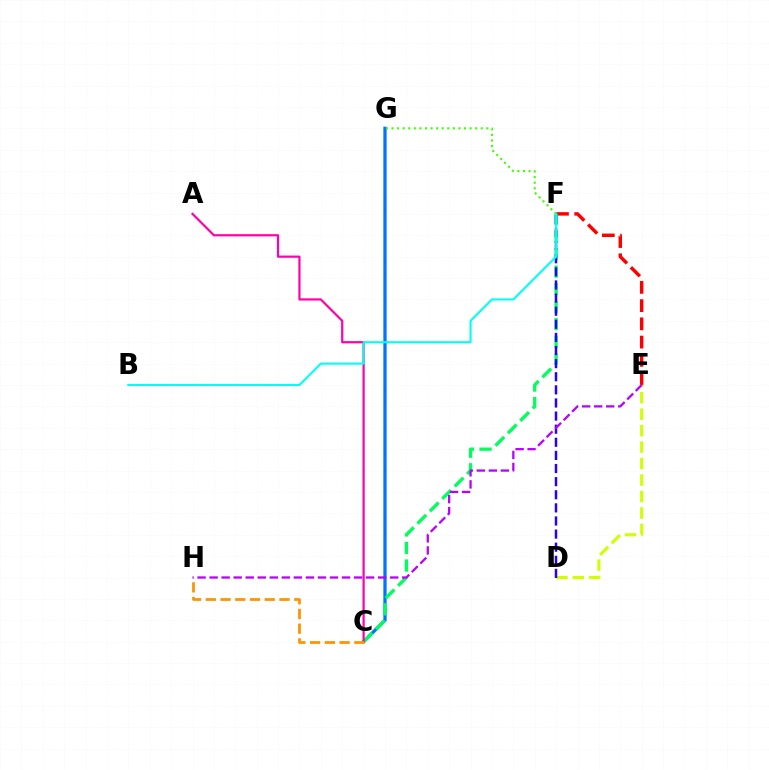{('E', 'F'): [{'color': '#ff0000', 'line_style': 'dashed', 'thickness': 2.48}], ('C', 'G'): [{'color': '#0074ff', 'line_style': 'solid', 'thickness': 2.35}], ('C', 'F'): [{'color': '#00ff5c', 'line_style': 'dashed', 'thickness': 2.38}], ('D', 'E'): [{'color': '#d1ff00', 'line_style': 'dashed', 'thickness': 2.24}], ('A', 'C'): [{'color': '#ff00ac', 'line_style': 'solid', 'thickness': 1.59}], ('F', 'G'): [{'color': '#3dff00', 'line_style': 'dotted', 'thickness': 1.51}], ('D', 'F'): [{'color': '#2500ff', 'line_style': 'dashed', 'thickness': 1.78}], ('B', 'F'): [{'color': '#00fff6', 'line_style': 'solid', 'thickness': 1.5}], ('C', 'H'): [{'color': '#ff9400', 'line_style': 'dashed', 'thickness': 2.0}], ('E', 'H'): [{'color': '#b900ff', 'line_style': 'dashed', 'thickness': 1.64}]}